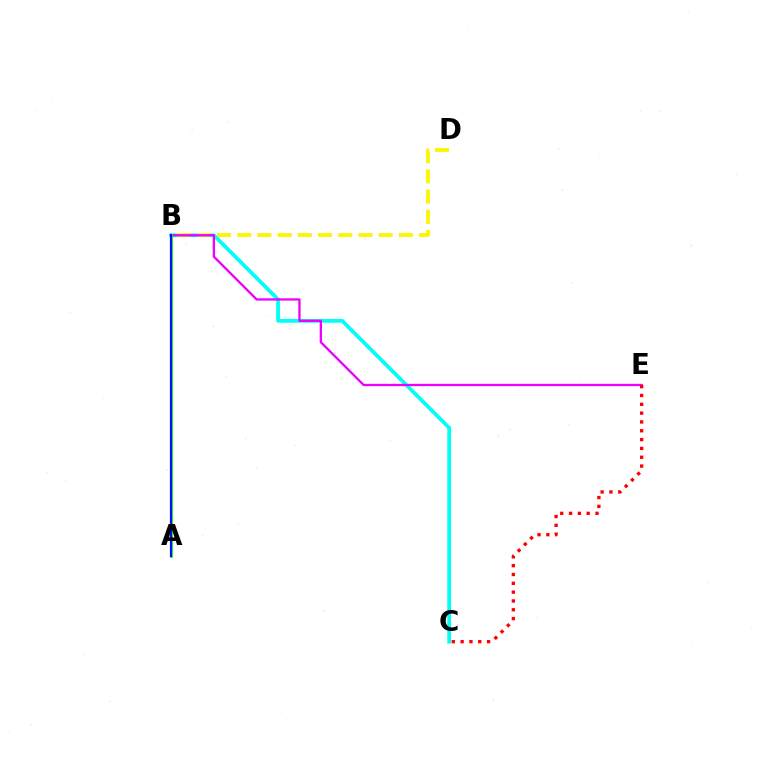{('B', 'C'): [{'color': '#00fff6', 'line_style': 'solid', 'thickness': 2.7}], ('B', 'D'): [{'color': '#fcf500', 'line_style': 'dashed', 'thickness': 2.74}], ('B', 'E'): [{'color': '#ee00ff', 'line_style': 'solid', 'thickness': 1.66}], ('C', 'E'): [{'color': '#ff0000', 'line_style': 'dotted', 'thickness': 2.4}], ('A', 'B'): [{'color': '#08ff00', 'line_style': 'solid', 'thickness': 1.94}, {'color': '#0010ff', 'line_style': 'solid', 'thickness': 1.58}]}